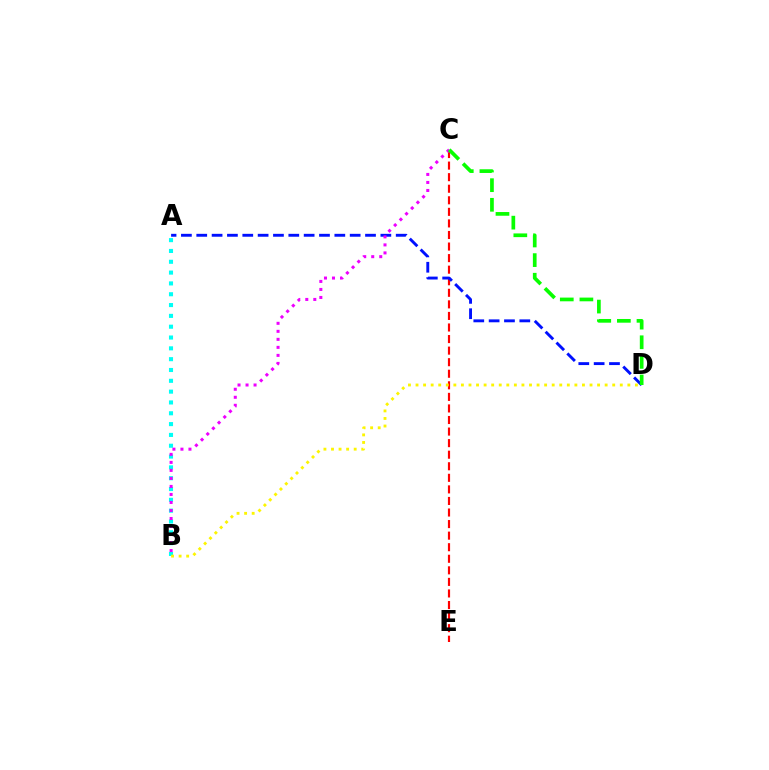{('C', 'E'): [{'color': '#ff0000', 'line_style': 'dashed', 'thickness': 1.57}], ('A', 'D'): [{'color': '#0010ff', 'line_style': 'dashed', 'thickness': 2.08}], ('A', 'B'): [{'color': '#00fff6', 'line_style': 'dotted', 'thickness': 2.94}], ('B', 'C'): [{'color': '#ee00ff', 'line_style': 'dotted', 'thickness': 2.18}], ('B', 'D'): [{'color': '#fcf500', 'line_style': 'dotted', 'thickness': 2.06}], ('C', 'D'): [{'color': '#08ff00', 'line_style': 'dashed', 'thickness': 2.67}]}